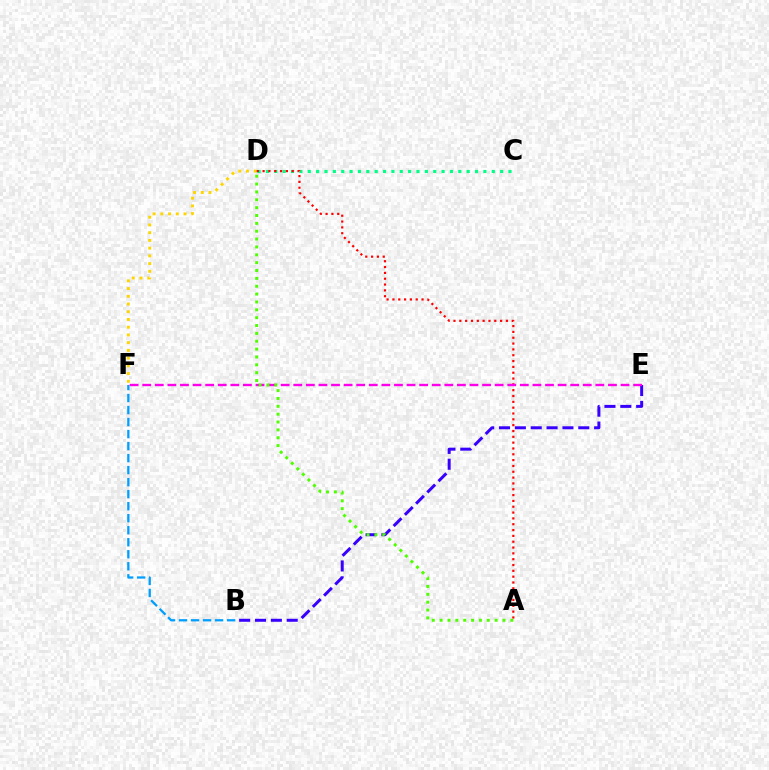{('C', 'D'): [{'color': '#00ff86', 'line_style': 'dotted', 'thickness': 2.27}], ('D', 'F'): [{'color': '#ffd500', 'line_style': 'dotted', 'thickness': 2.1}], ('B', 'E'): [{'color': '#3700ff', 'line_style': 'dashed', 'thickness': 2.15}], ('A', 'D'): [{'color': '#ff0000', 'line_style': 'dotted', 'thickness': 1.58}, {'color': '#4fff00', 'line_style': 'dotted', 'thickness': 2.14}], ('B', 'F'): [{'color': '#009eff', 'line_style': 'dashed', 'thickness': 1.63}], ('E', 'F'): [{'color': '#ff00ed', 'line_style': 'dashed', 'thickness': 1.71}]}